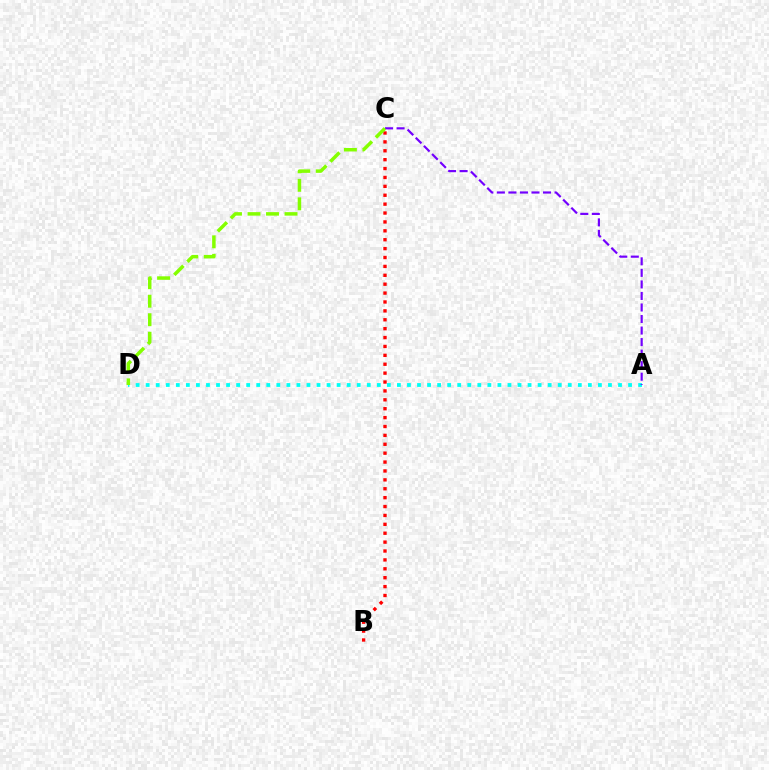{('B', 'C'): [{'color': '#ff0000', 'line_style': 'dotted', 'thickness': 2.42}], ('A', 'D'): [{'color': '#00fff6', 'line_style': 'dotted', 'thickness': 2.73}], ('A', 'C'): [{'color': '#7200ff', 'line_style': 'dashed', 'thickness': 1.57}], ('C', 'D'): [{'color': '#84ff00', 'line_style': 'dashed', 'thickness': 2.51}]}